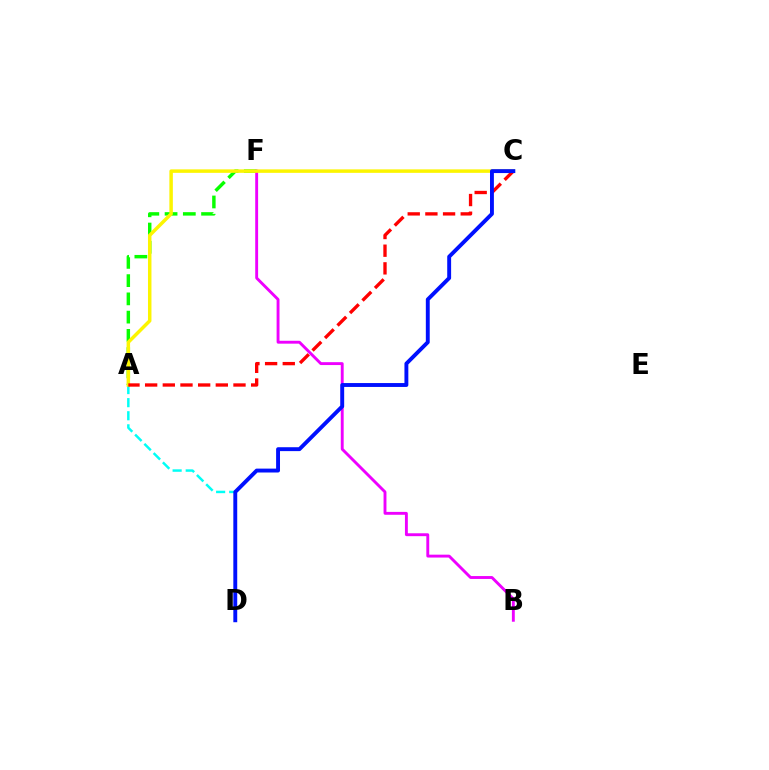{('A', 'D'): [{'color': '#00fff6', 'line_style': 'dashed', 'thickness': 1.78}], ('A', 'F'): [{'color': '#08ff00', 'line_style': 'dashed', 'thickness': 2.48}], ('B', 'F'): [{'color': '#ee00ff', 'line_style': 'solid', 'thickness': 2.08}], ('A', 'C'): [{'color': '#fcf500', 'line_style': 'solid', 'thickness': 2.5}, {'color': '#ff0000', 'line_style': 'dashed', 'thickness': 2.4}], ('C', 'D'): [{'color': '#0010ff', 'line_style': 'solid', 'thickness': 2.8}]}